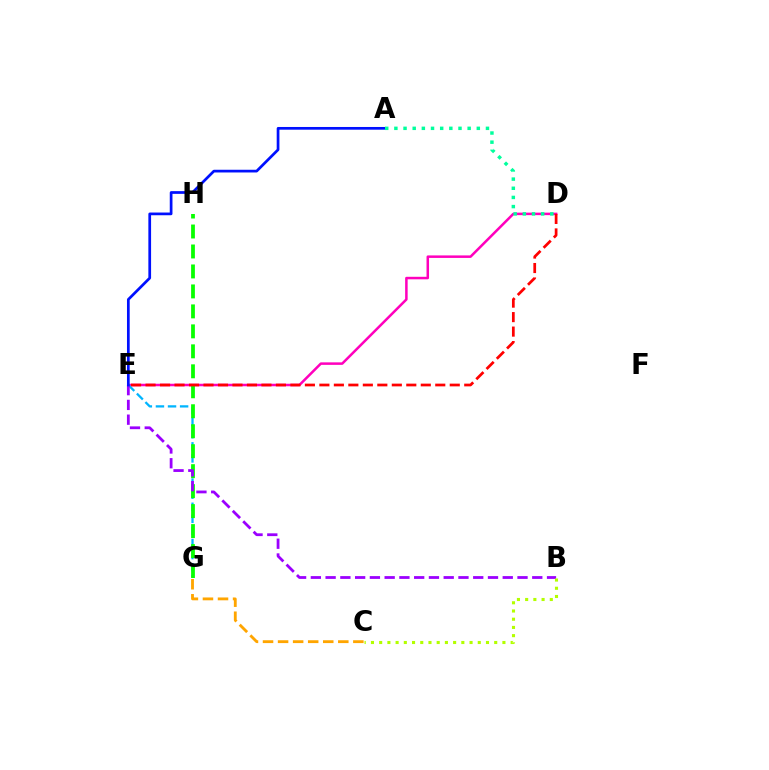{('C', 'G'): [{'color': '#ffa500', 'line_style': 'dashed', 'thickness': 2.05}], ('D', 'E'): [{'color': '#ff00bd', 'line_style': 'solid', 'thickness': 1.81}, {'color': '#ff0000', 'line_style': 'dashed', 'thickness': 1.97}], ('E', 'G'): [{'color': '#00b5ff', 'line_style': 'dashed', 'thickness': 1.64}], ('G', 'H'): [{'color': '#08ff00', 'line_style': 'dashed', 'thickness': 2.71}], ('B', 'E'): [{'color': '#9b00ff', 'line_style': 'dashed', 'thickness': 2.01}], ('A', 'E'): [{'color': '#0010ff', 'line_style': 'solid', 'thickness': 1.96}], ('A', 'D'): [{'color': '#00ff9d', 'line_style': 'dotted', 'thickness': 2.49}], ('B', 'C'): [{'color': '#b3ff00', 'line_style': 'dotted', 'thickness': 2.23}]}